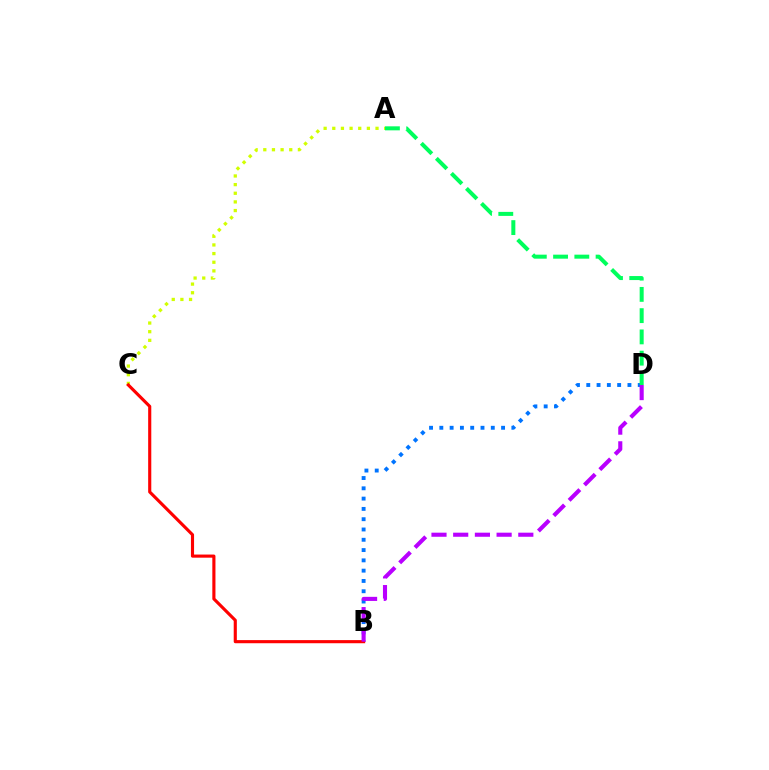{('B', 'D'): [{'color': '#0074ff', 'line_style': 'dotted', 'thickness': 2.8}, {'color': '#b900ff', 'line_style': 'dashed', 'thickness': 2.95}], ('A', 'C'): [{'color': '#d1ff00', 'line_style': 'dotted', 'thickness': 2.35}], ('B', 'C'): [{'color': '#ff0000', 'line_style': 'solid', 'thickness': 2.25}], ('A', 'D'): [{'color': '#00ff5c', 'line_style': 'dashed', 'thickness': 2.89}]}